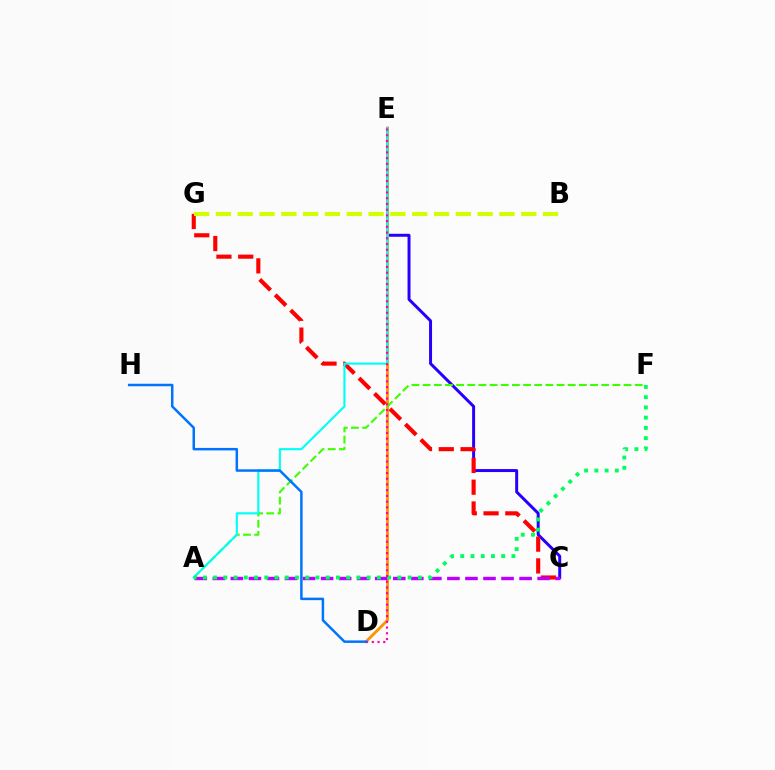{('C', 'E'): [{'color': '#2500ff', 'line_style': 'solid', 'thickness': 2.14}], ('D', 'E'): [{'color': '#ff9400', 'line_style': 'solid', 'thickness': 2.05}, {'color': '#ff00ac', 'line_style': 'dotted', 'thickness': 1.56}], ('C', 'G'): [{'color': '#ff0000', 'line_style': 'dashed', 'thickness': 2.96}], ('A', 'C'): [{'color': '#b900ff', 'line_style': 'dashed', 'thickness': 2.45}], ('A', 'F'): [{'color': '#3dff00', 'line_style': 'dashed', 'thickness': 1.52}, {'color': '#00ff5c', 'line_style': 'dotted', 'thickness': 2.78}], ('A', 'E'): [{'color': '#00fff6', 'line_style': 'solid', 'thickness': 1.53}], ('B', 'G'): [{'color': '#d1ff00', 'line_style': 'dashed', 'thickness': 2.96}], ('D', 'H'): [{'color': '#0074ff', 'line_style': 'solid', 'thickness': 1.79}]}